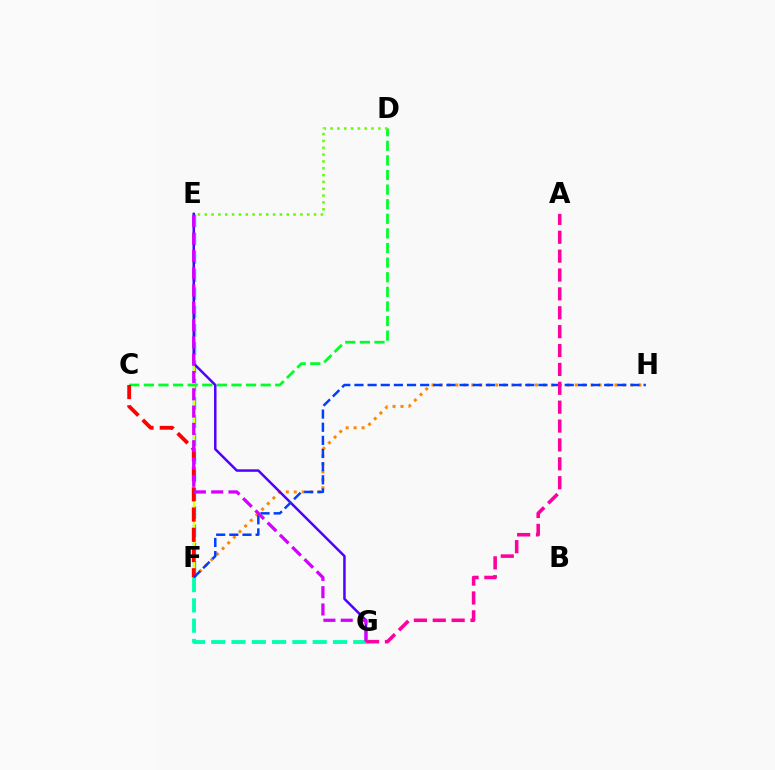{('E', 'F'): [{'color': '#00c7ff', 'line_style': 'dashed', 'thickness': 2.48}, {'color': '#eeff00', 'line_style': 'solid', 'thickness': 1.65}], ('F', 'H'): [{'color': '#ff8800', 'line_style': 'dotted', 'thickness': 2.16}, {'color': '#003fff', 'line_style': 'dashed', 'thickness': 1.79}], ('C', 'D'): [{'color': '#00ff27', 'line_style': 'dashed', 'thickness': 1.98}], ('C', 'F'): [{'color': '#ff0000', 'line_style': 'dashed', 'thickness': 2.75}], ('E', 'G'): [{'color': '#4f00ff', 'line_style': 'solid', 'thickness': 1.79}, {'color': '#d600ff', 'line_style': 'dashed', 'thickness': 2.35}], ('F', 'G'): [{'color': '#00ffaf', 'line_style': 'dashed', 'thickness': 2.76}], ('A', 'G'): [{'color': '#ff00a0', 'line_style': 'dashed', 'thickness': 2.57}], ('D', 'E'): [{'color': '#66ff00', 'line_style': 'dotted', 'thickness': 1.86}]}